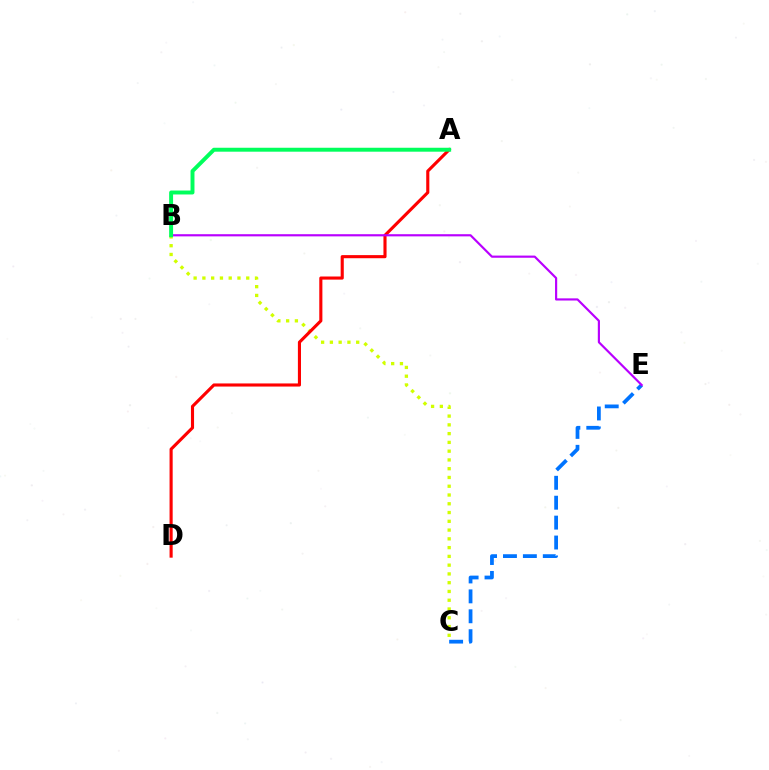{('B', 'C'): [{'color': '#d1ff00', 'line_style': 'dotted', 'thickness': 2.38}], ('C', 'E'): [{'color': '#0074ff', 'line_style': 'dashed', 'thickness': 2.71}], ('A', 'D'): [{'color': '#ff0000', 'line_style': 'solid', 'thickness': 2.24}], ('B', 'E'): [{'color': '#b900ff', 'line_style': 'solid', 'thickness': 1.56}], ('A', 'B'): [{'color': '#00ff5c', 'line_style': 'solid', 'thickness': 2.84}]}